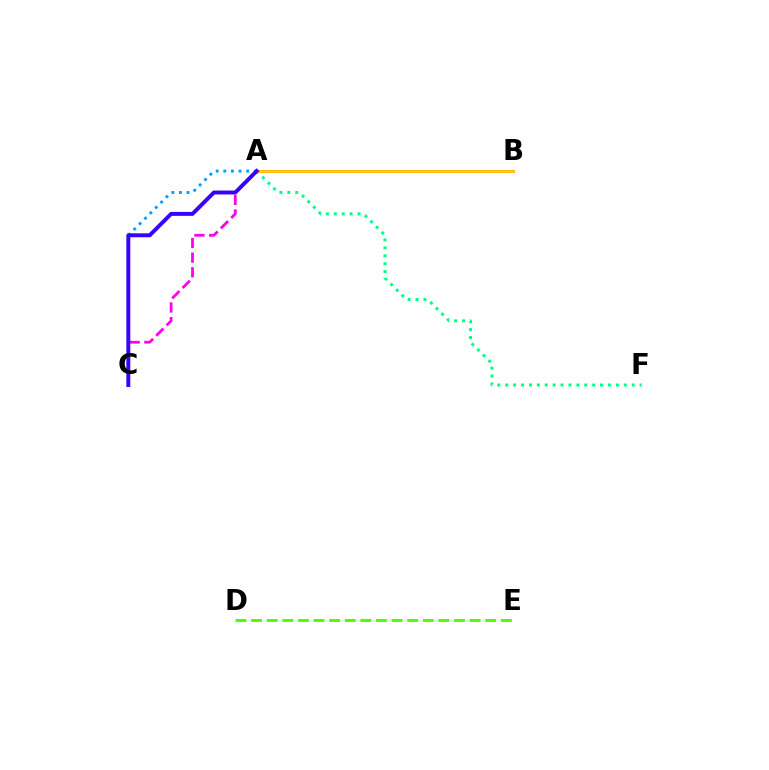{('A', 'C'): [{'color': '#009eff', 'line_style': 'dotted', 'thickness': 2.07}, {'color': '#ff00ed', 'line_style': 'dashed', 'thickness': 1.99}, {'color': '#3700ff', 'line_style': 'solid', 'thickness': 2.83}], ('D', 'E'): [{'color': '#4fff00', 'line_style': 'dashed', 'thickness': 2.12}], ('A', 'B'): [{'color': '#ff0000', 'line_style': 'solid', 'thickness': 1.8}, {'color': '#ffd500', 'line_style': 'solid', 'thickness': 1.92}], ('A', 'F'): [{'color': '#00ff86', 'line_style': 'dotted', 'thickness': 2.15}]}